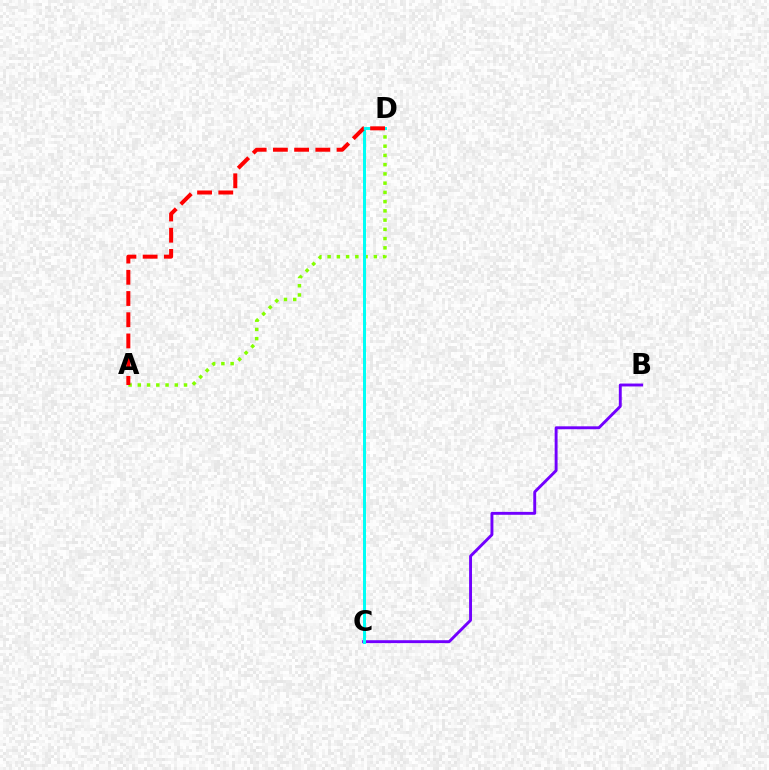{('B', 'C'): [{'color': '#7200ff', 'line_style': 'solid', 'thickness': 2.09}], ('A', 'D'): [{'color': '#84ff00', 'line_style': 'dotted', 'thickness': 2.51}, {'color': '#ff0000', 'line_style': 'dashed', 'thickness': 2.88}], ('C', 'D'): [{'color': '#00fff6', 'line_style': 'solid', 'thickness': 2.14}]}